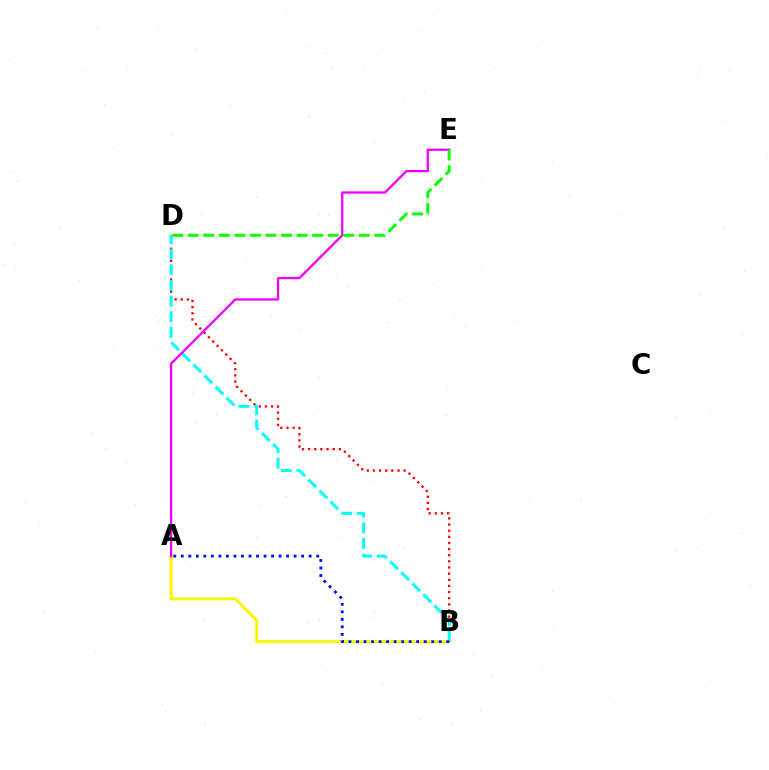{('A', 'B'): [{'color': '#fcf500', 'line_style': 'solid', 'thickness': 2.13}, {'color': '#0010ff', 'line_style': 'dotted', 'thickness': 2.04}], ('B', 'D'): [{'color': '#ff0000', 'line_style': 'dotted', 'thickness': 1.67}, {'color': '#00fff6', 'line_style': 'dashed', 'thickness': 2.12}], ('A', 'E'): [{'color': '#ee00ff', 'line_style': 'solid', 'thickness': 1.66}], ('D', 'E'): [{'color': '#08ff00', 'line_style': 'dashed', 'thickness': 2.11}]}